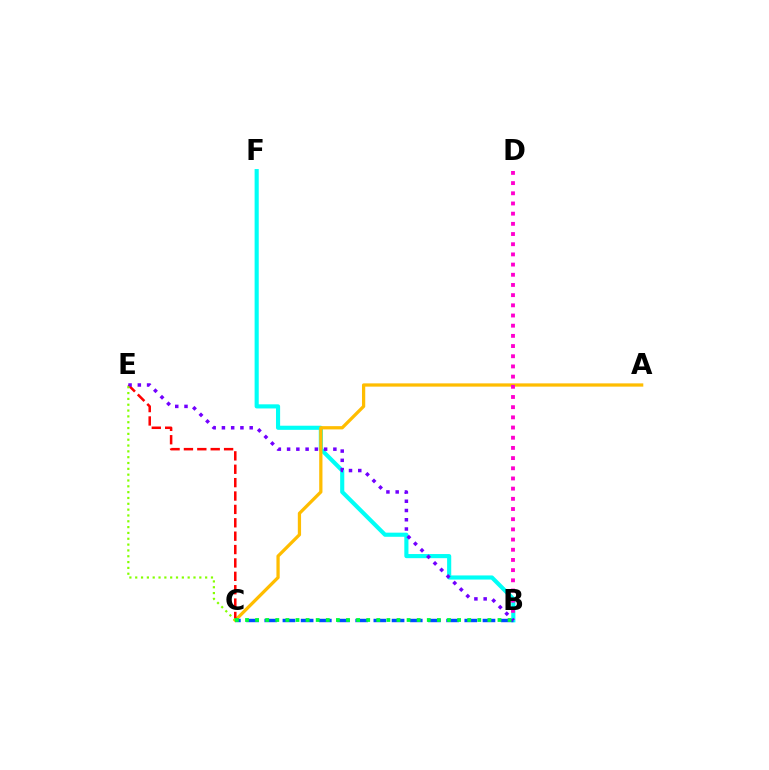{('B', 'F'): [{'color': '#00fff6', 'line_style': 'solid', 'thickness': 2.97}], ('A', 'C'): [{'color': '#ffbd00', 'line_style': 'solid', 'thickness': 2.34}], ('B', 'D'): [{'color': '#ff00cf', 'line_style': 'dotted', 'thickness': 2.77}], ('C', 'E'): [{'color': '#ff0000', 'line_style': 'dashed', 'thickness': 1.82}, {'color': '#84ff00', 'line_style': 'dotted', 'thickness': 1.58}], ('B', 'C'): [{'color': '#004bff', 'line_style': 'dashed', 'thickness': 2.47}, {'color': '#00ff39', 'line_style': 'dotted', 'thickness': 2.74}], ('B', 'E'): [{'color': '#7200ff', 'line_style': 'dotted', 'thickness': 2.51}]}